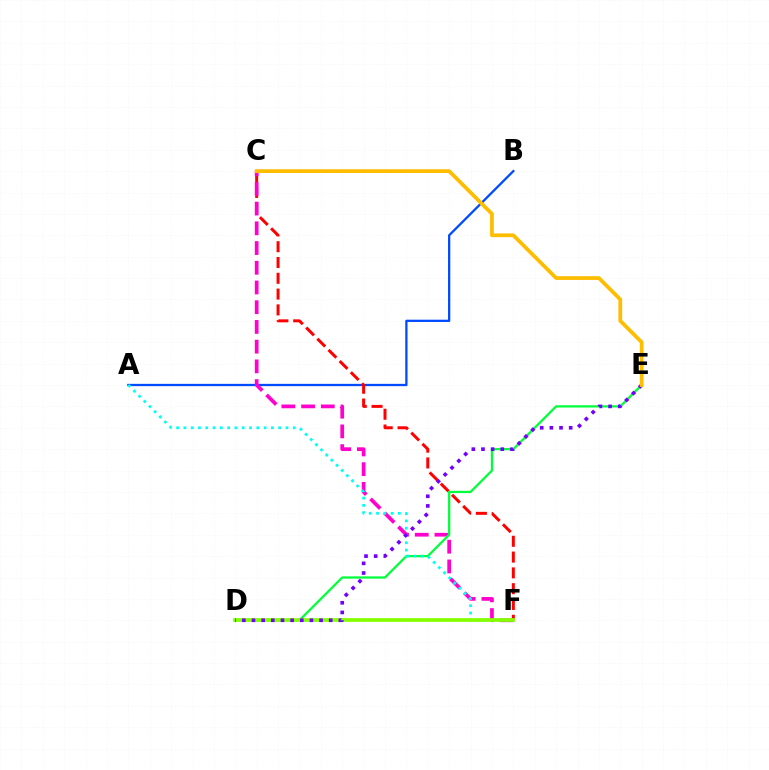{('A', 'B'): [{'color': '#004bff', 'line_style': 'solid', 'thickness': 1.64}], ('C', 'F'): [{'color': '#ff0000', 'line_style': 'dashed', 'thickness': 2.15}, {'color': '#ff00cf', 'line_style': 'dashed', 'thickness': 2.68}], ('D', 'E'): [{'color': '#00ff39', 'line_style': 'solid', 'thickness': 1.62}, {'color': '#7200ff', 'line_style': 'dotted', 'thickness': 2.62}], ('A', 'F'): [{'color': '#00fff6', 'line_style': 'dotted', 'thickness': 1.98}], ('D', 'F'): [{'color': '#84ff00', 'line_style': 'solid', 'thickness': 2.69}], ('C', 'E'): [{'color': '#ffbd00', 'line_style': 'solid', 'thickness': 2.7}]}